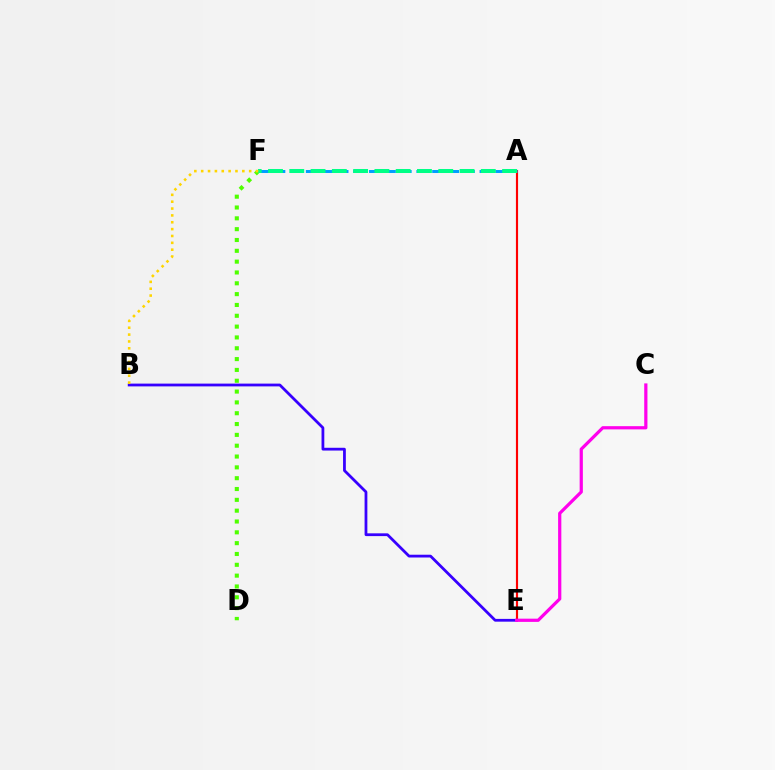{('A', 'E'): [{'color': '#ff0000', 'line_style': 'solid', 'thickness': 1.55}], ('B', 'E'): [{'color': '#3700ff', 'line_style': 'solid', 'thickness': 2.0}], ('D', 'F'): [{'color': '#4fff00', 'line_style': 'dotted', 'thickness': 2.94}], ('A', 'F'): [{'color': '#009eff', 'line_style': 'dashed', 'thickness': 2.15}, {'color': '#00ff86', 'line_style': 'dashed', 'thickness': 2.89}], ('C', 'E'): [{'color': '#ff00ed', 'line_style': 'solid', 'thickness': 2.32}], ('B', 'F'): [{'color': '#ffd500', 'line_style': 'dotted', 'thickness': 1.86}]}